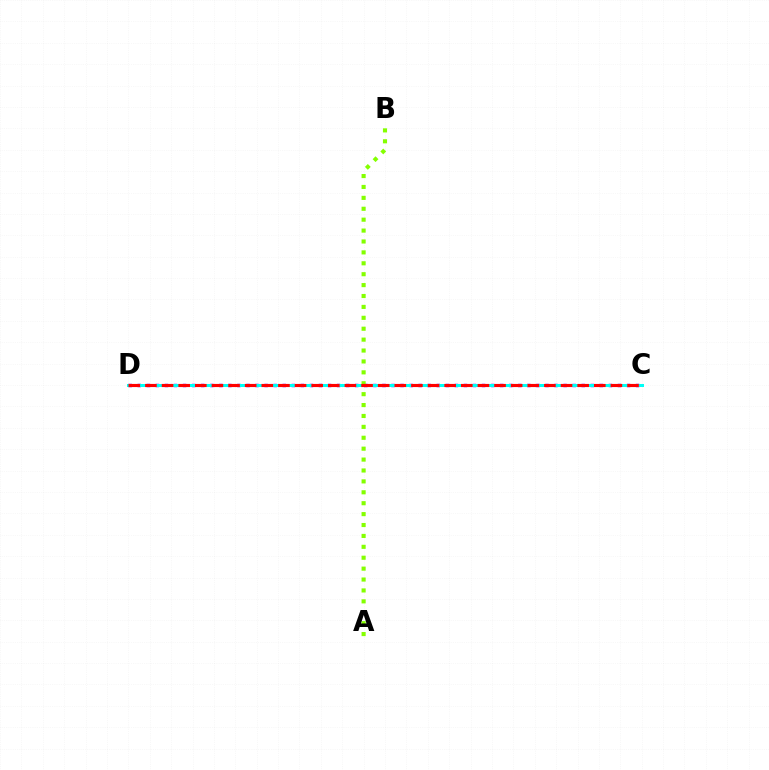{('C', 'D'): [{'color': '#7200ff', 'line_style': 'dotted', 'thickness': 2.46}, {'color': '#00fff6', 'line_style': 'solid', 'thickness': 2.16}, {'color': '#ff0000', 'line_style': 'dashed', 'thickness': 2.26}], ('A', 'B'): [{'color': '#84ff00', 'line_style': 'dotted', 'thickness': 2.96}]}